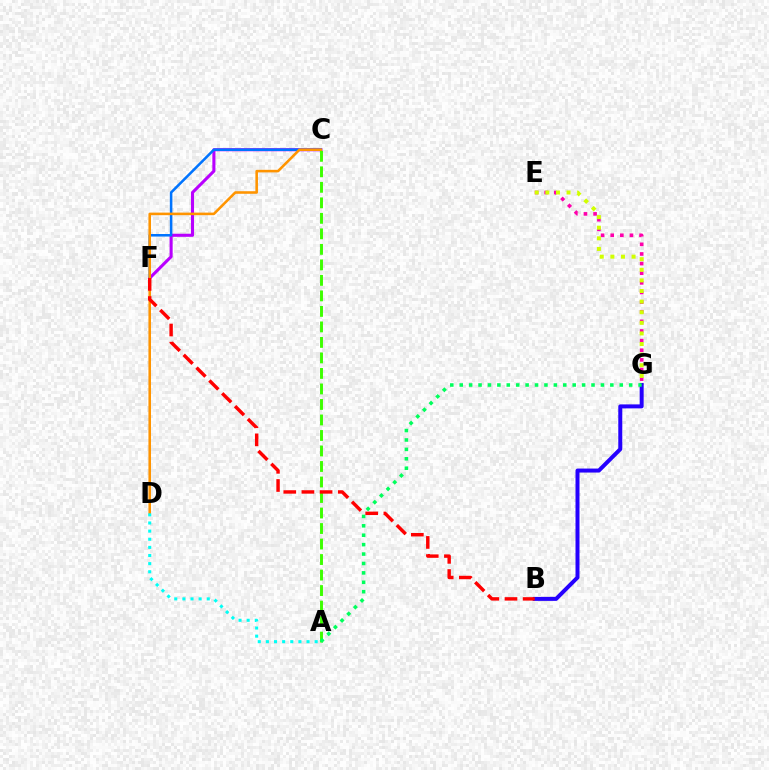{('E', 'G'): [{'color': '#ff00ac', 'line_style': 'dotted', 'thickness': 2.62}, {'color': '#d1ff00', 'line_style': 'dotted', 'thickness': 2.88}], ('C', 'F'): [{'color': '#b900ff', 'line_style': 'solid', 'thickness': 2.21}, {'color': '#0074ff', 'line_style': 'solid', 'thickness': 1.83}], ('C', 'D'): [{'color': '#ff9400', 'line_style': 'solid', 'thickness': 1.85}], ('A', 'C'): [{'color': '#3dff00', 'line_style': 'dashed', 'thickness': 2.11}], ('B', 'G'): [{'color': '#2500ff', 'line_style': 'solid', 'thickness': 2.87}], ('A', 'G'): [{'color': '#00ff5c', 'line_style': 'dotted', 'thickness': 2.56}], ('B', 'F'): [{'color': '#ff0000', 'line_style': 'dashed', 'thickness': 2.47}], ('A', 'D'): [{'color': '#00fff6', 'line_style': 'dotted', 'thickness': 2.21}]}